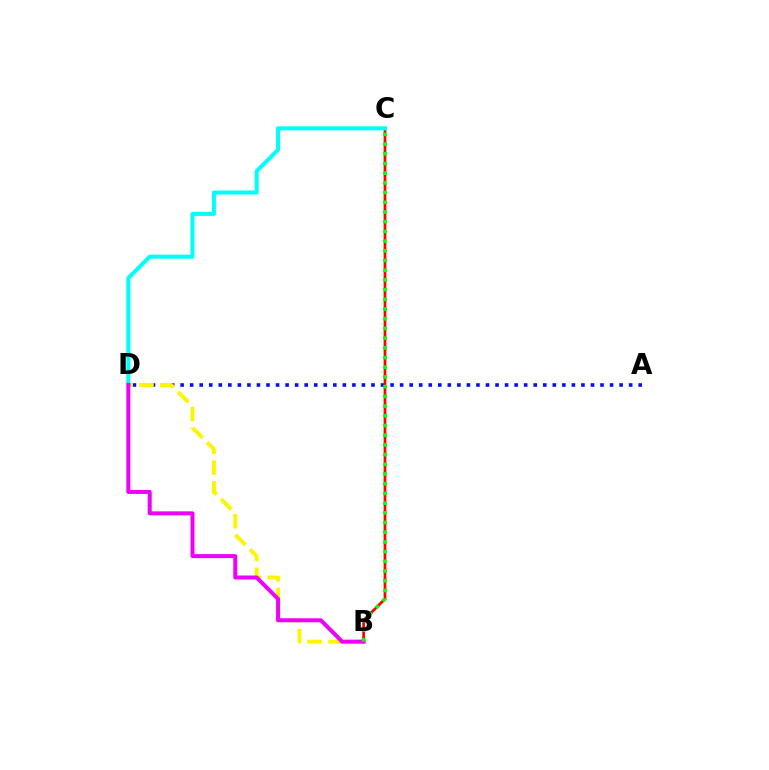{('A', 'D'): [{'color': '#0010ff', 'line_style': 'dotted', 'thickness': 2.59}], ('B', 'C'): [{'color': '#ff0000', 'line_style': 'solid', 'thickness': 1.96}, {'color': '#08ff00', 'line_style': 'dotted', 'thickness': 2.64}], ('B', 'D'): [{'color': '#fcf500', 'line_style': 'dashed', 'thickness': 2.83}, {'color': '#ee00ff', 'line_style': 'solid', 'thickness': 2.87}], ('C', 'D'): [{'color': '#00fff6', 'line_style': 'solid', 'thickness': 2.91}]}